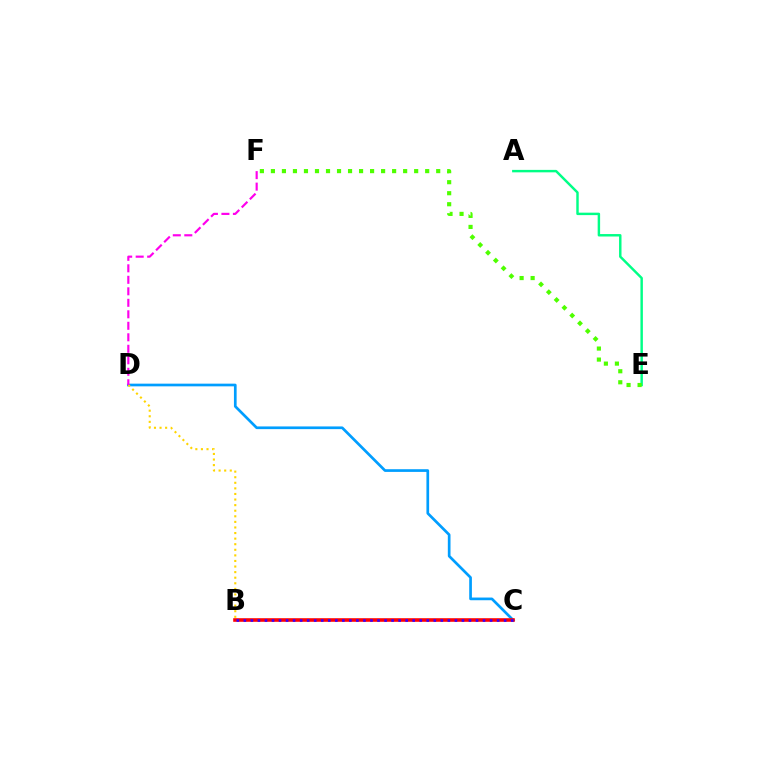{('C', 'D'): [{'color': '#009eff', 'line_style': 'solid', 'thickness': 1.94}], ('B', 'C'): [{'color': '#ff0000', 'line_style': 'solid', 'thickness': 2.58}, {'color': '#3700ff', 'line_style': 'dotted', 'thickness': 1.91}], ('B', 'D'): [{'color': '#ffd500', 'line_style': 'dotted', 'thickness': 1.52}], ('D', 'F'): [{'color': '#ff00ed', 'line_style': 'dashed', 'thickness': 1.56}], ('A', 'E'): [{'color': '#00ff86', 'line_style': 'solid', 'thickness': 1.76}], ('E', 'F'): [{'color': '#4fff00', 'line_style': 'dotted', 'thickness': 2.99}]}